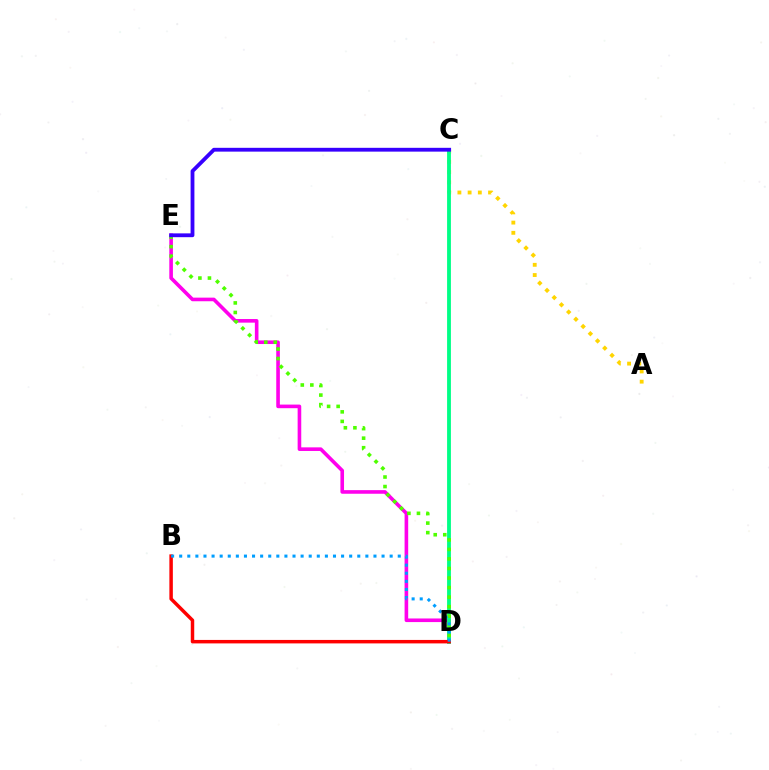{('A', 'C'): [{'color': '#ffd500', 'line_style': 'dotted', 'thickness': 2.78}], ('D', 'E'): [{'color': '#ff00ed', 'line_style': 'solid', 'thickness': 2.6}, {'color': '#4fff00', 'line_style': 'dotted', 'thickness': 2.59}], ('C', 'D'): [{'color': '#00ff86', 'line_style': 'solid', 'thickness': 2.76}], ('B', 'D'): [{'color': '#ff0000', 'line_style': 'solid', 'thickness': 2.5}, {'color': '#009eff', 'line_style': 'dotted', 'thickness': 2.2}], ('C', 'E'): [{'color': '#3700ff', 'line_style': 'solid', 'thickness': 2.75}]}